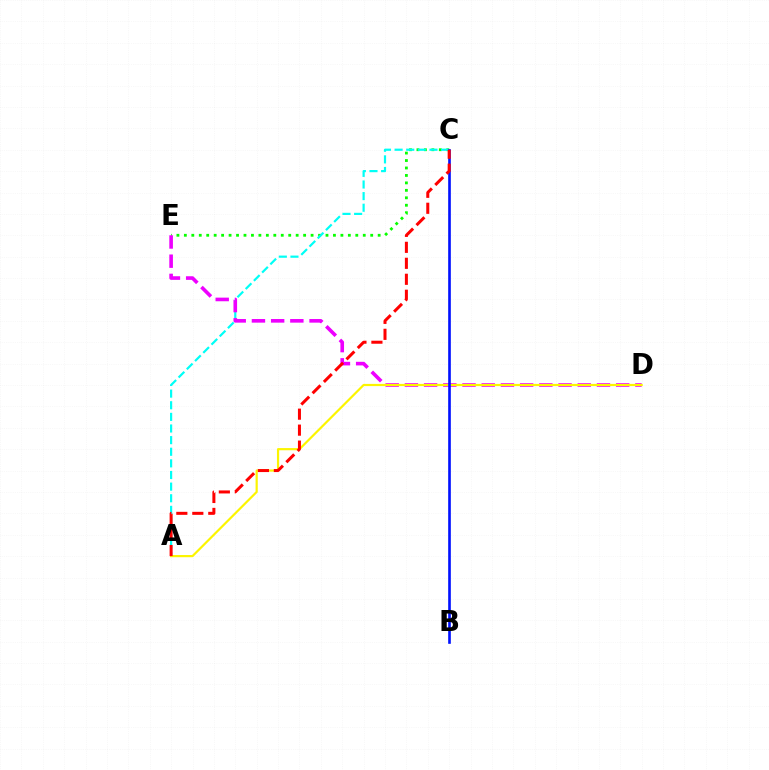{('C', 'E'): [{'color': '#08ff00', 'line_style': 'dotted', 'thickness': 2.03}], ('A', 'C'): [{'color': '#00fff6', 'line_style': 'dashed', 'thickness': 1.58}, {'color': '#ff0000', 'line_style': 'dashed', 'thickness': 2.17}], ('D', 'E'): [{'color': '#ee00ff', 'line_style': 'dashed', 'thickness': 2.61}], ('A', 'D'): [{'color': '#fcf500', 'line_style': 'solid', 'thickness': 1.58}], ('B', 'C'): [{'color': '#0010ff', 'line_style': 'solid', 'thickness': 1.9}]}